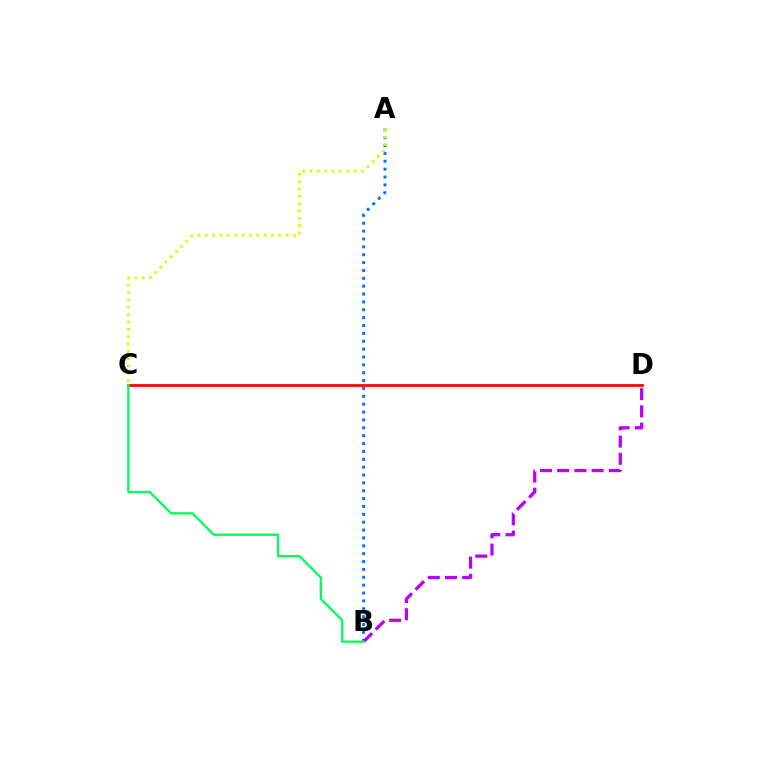{('A', 'B'): [{'color': '#0074ff', 'line_style': 'dotted', 'thickness': 2.14}], ('C', 'D'): [{'color': '#ff0000', 'line_style': 'solid', 'thickness': 1.98}], ('A', 'C'): [{'color': '#d1ff00', 'line_style': 'dotted', 'thickness': 2.0}], ('B', 'D'): [{'color': '#b900ff', 'line_style': 'dashed', 'thickness': 2.34}], ('B', 'C'): [{'color': '#00ff5c', 'line_style': 'solid', 'thickness': 1.66}]}